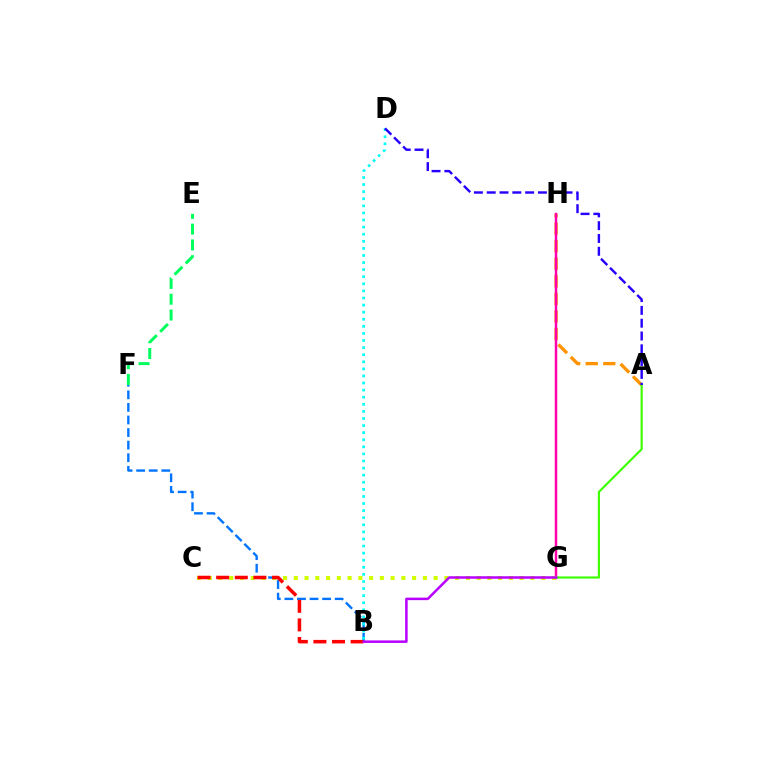{('A', 'H'): [{'color': '#ff9400', 'line_style': 'dashed', 'thickness': 2.39}], ('G', 'H'): [{'color': '#ff00ac', 'line_style': 'solid', 'thickness': 1.79}], ('B', 'F'): [{'color': '#0074ff', 'line_style': 'dashed', 'thickness': 1.71}], ('A', 'G'): [{'color': '#3dff00', 'line_style': 'solid', 'thickness': 1.56}], ('C', 'G'): [{'color': '#d1ff00', 'line_style': 'dotted', 'thickness': 2.92}], ('B', 'C'): [{'color': '#ff0000', 'line_style': 'dashed', 'thickness': 2.53}], ('B', 'D'): [{'color': '#00fff6', 'line_style': 'dotted', 'thickness': 1.93}], ('B', 'G'): [{'color': '#b900ff', 'line_style': 'solid', 'thickness': 1.81}], ('A', 'D'): [{'color': '#2500ff', 'line_style': 'dashed', 'thickness': 1.74}], ('E', 'F'): [{'color': '#00ff5c', 'line_style': 'dashed', 'thickness': 2.14}]}